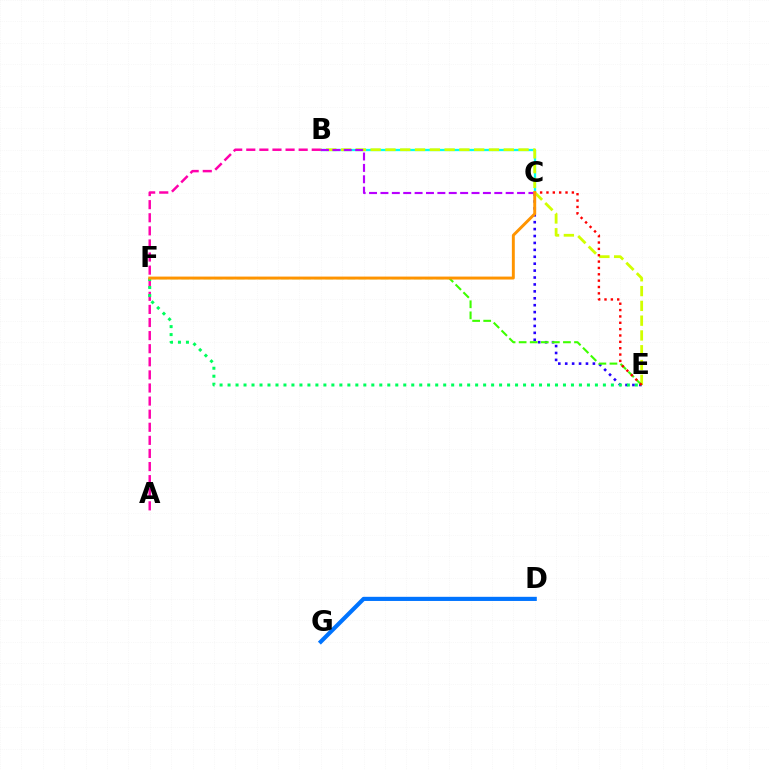{('C', 'E'): [{'color': '#2500ff', 'line_style': 'dotted', 'thickness': 1.88}, {'color': '#ff0000', 'line_style': 'dotted', 'thickness': 1.73}], ('B', 'C'): [{'color': '#00fff6', 'line_style': 'solid', 'thickness': 1.65}, {'color': '#b900ff', 'line_style': 'dashed', 'thickness': 1.55}], ('B', 'E'): [{'color': '#d1ff00', 'line_style': 'dashed', 'thickness': 2.01}], ('A', 'B'): [{'color': '#ff00ac', 'line_style': 'dashed', 'thickness': 1.78}], ('E', 'F'): [{'color': '#00ff5c', 'line_style': 'dotted', 'thickness': 2.17}, {'color': '#3dff00', 'line_style': 'dashed', 'thickness': 1.5}], ('D', 'G'): [{'color': '#0074ff', 'line_style': 'solid', 'thickness': 2.98}], ('C', 'F'): [{'color': '#ff9400', 'line_style': 'solid', 'thickness': 2.11}]}